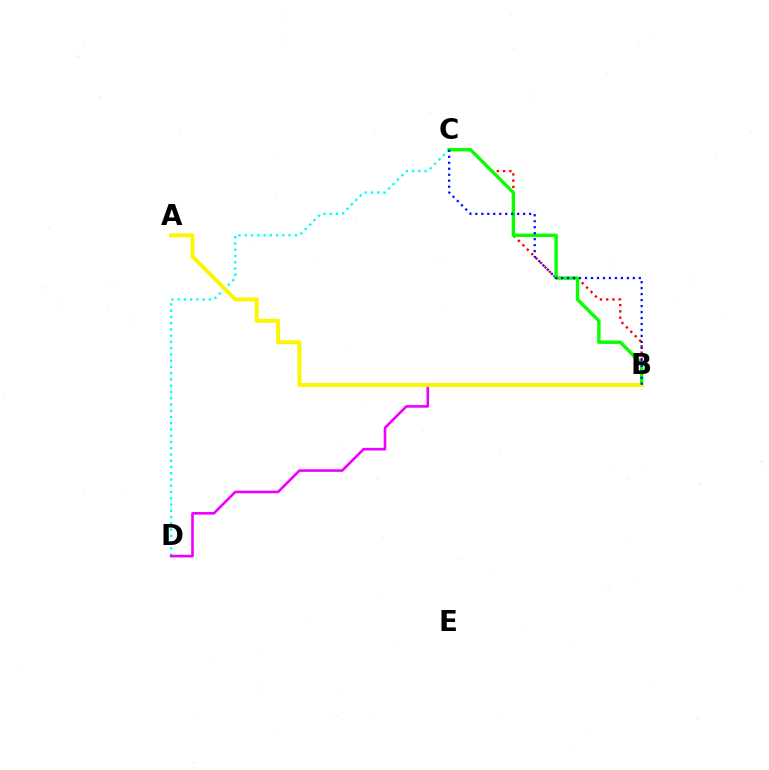{('C', 'D'): [{'color': '#00fff6', 'line_style': 'dotted', 'thickness': 1.7}], ('B', 'C'): [{'color': '#ff0000', 'line_style': 'dotted', 'thickness': 1.7}, {'color': '#08ff00', 'line_style': 'solid', 'thickness': 2.43}, {'color': '#0010ff', 'line_style': 'dotted', 'thickness': 1.62}], ('B', 'D'): [{'color': '#ee00ff', 'line_style': 'solid', 'thickness': 1.89}], ('A', 'B'): [{'color': '#fcf500', 'line_style': 'solid', 'thickness': 2.85}]}